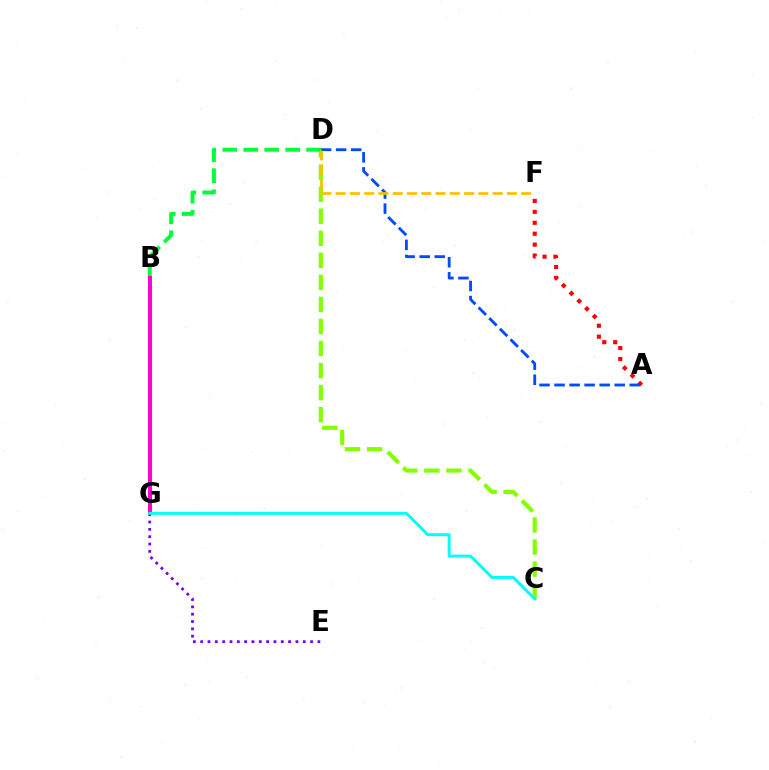{('C', 'D'): [{'color': '#84ff00', 'line_style': 'dashed', 'thickness': 3.0}], ('A', 'F'): [{'color': '#ff0000', 'line_style': 'dotted', 'thickness': 2.97}], ('E', 'G'): [{'color': '#7200ff', 'line_style': 'dotted', 'thickness': 1.99}], ('A', 'D'): [{'color': '#004bff', 'line_style': 'dashed', 'thickness': 2.04}], ('B', 'D'): [{'color': '#00ff39', 'line_style': 'dashed', 'thickness': 2.85}], ('B', 'G'): [{'color': '#ff00cf', 'line_style': 'solid', 'thickness': 2.85}], ('D', 'F'): [{'color': '#ffbd00', 'line_style': 'dashed', 'thickness': 1.94}], ('C', 'G'): [{'color': '#00fff6', 'line_style': 'solid', 'thickness': 2.13}]}